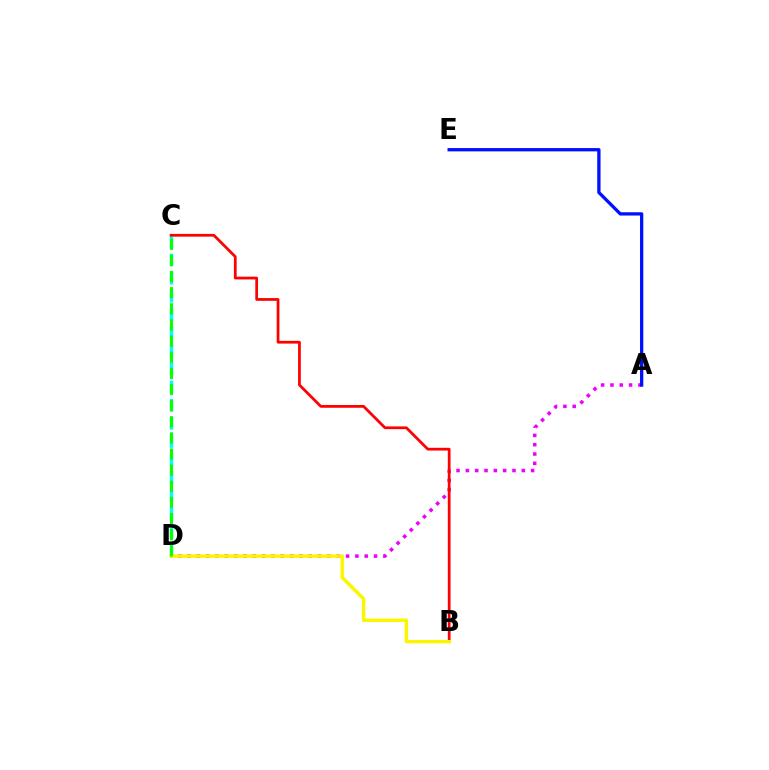{('A', 'D'): [{'color': '#ee00ff', 'line_style': 'dotted', 'thickness': 2.53}], ('A', 'E'): [{'color': '#0010ff', 'line_style': 'solid', 'thickness': 2.37}], ('C', 'D'): [{'color': '#00fff6', 'line_style': 'dashed', 'thickness': 2.47}, {'color': '#08ff00', 'line_style': 'dashed', 'thickness': 2.19}], ('B', 'C'): [{'color': '#ff0000', 'line_style': 'solid', 'thickness': 1.98}], ('B', 'D'): [{'color': '#fcf500', 'line_style': 'solid', 'thickness': 2.47}]}